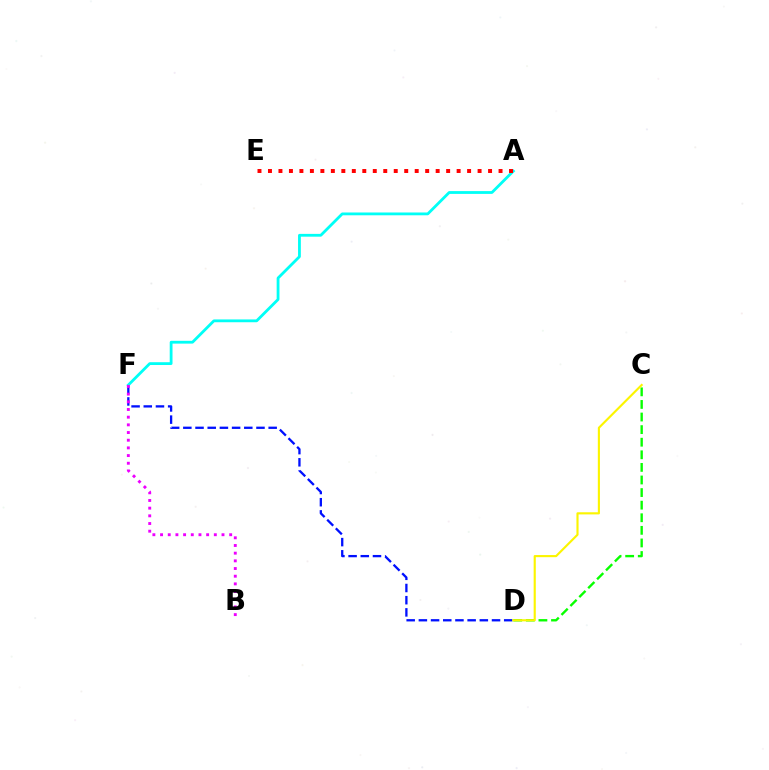{('D', 'F'): [{'color': '#0010ff', 'line_style': 'dashed', 'thickness': 1.66}], ('C', 'D'): [{'color': '#08ff00', 'line_style': 'dashed', 'thickness': 1.71}, {'color': '#fcf500', 'line_style': 'solid', 'thickness': 1.54}], ('A', 'F'): [{'color': '#00fff6', 'line_style': 'solid', 'thickness': 2.02}], ('A', 'E'): [{'color': '#ff0000', 'line_style': 'dotted', 'thickness': 2.85}], ('B', 'F'): [{'color': '#ee00ff', 'line_style': 'dotted', 'thickness': 2.09}]}